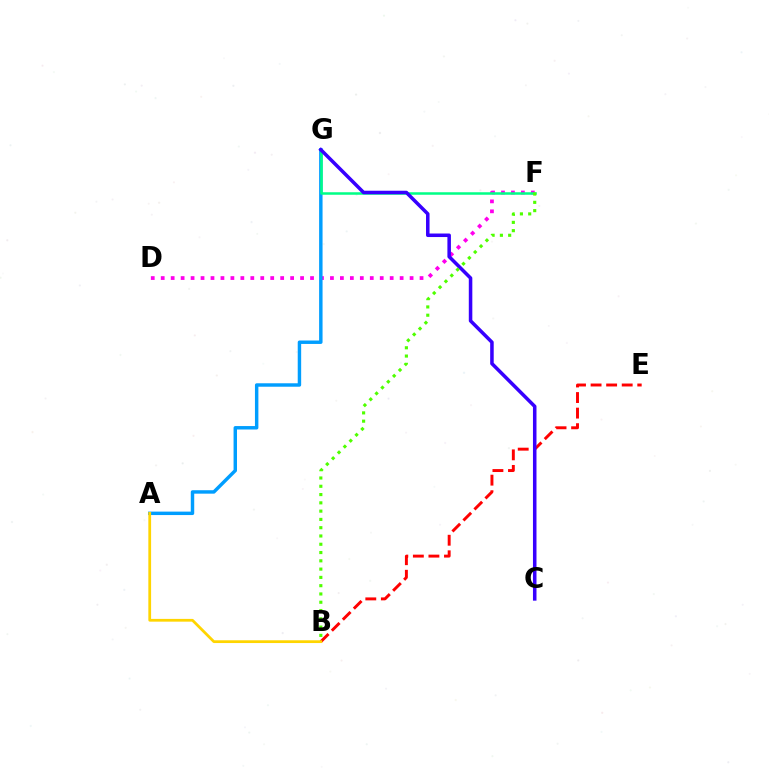{('B', 'E'): [{'color': '#ff0000', 'line_style': 'dashed', 'thickness': 2.11}], ('D', 'F'): [{'color': '#ff00ed', 'line_style': 'dotted', 'thickness': 2.7}], ('A', 'G'): [{'color': '#009eff', 'line_style': 'solid', 'thickness': 2.48}], ('F', 'G'): [{'color': '#00ff86', 'line_style': 'solid', 'thickness': 1.81}], ('C', 'G'): [{'color': '#3700ff', 'line_style': 'solid', 'thickness': 2.54}], ('B', 'F'): [{'color': '#4fff00', 'line_style': 'dotted', 'thickness': 2.25}], ('A', 'B'): [{'color': '#ffd500', 'line_style': 'solid', 'thickness': 1.99}]}